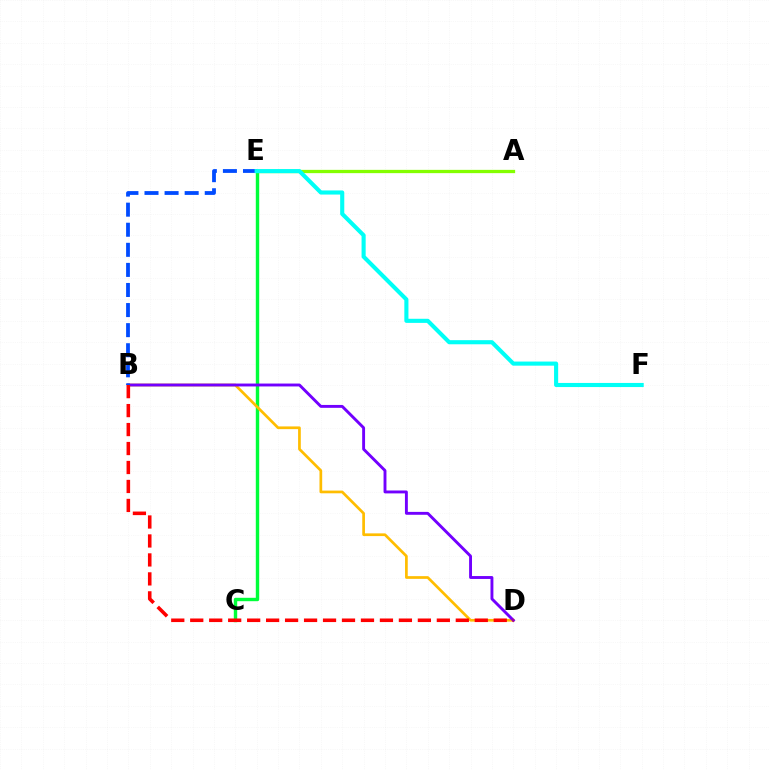{('C', 'E'): [{'color': '#00ff39', 'line_style': 'solid', 'thickness': 2.45}], ('A', 'E'): [{'color': '#ff00cf', 'line_style': 'solid', 'thickness': 2.15}, {'color': '#84ff00', 'line_style': 'solid', 'thickness': 2.36}], ('B', 'D'): [{'color': '#ffbd00', 'line_style': 'solid', 'thickness': 1.95}, {'color': '#7200ff', 'line_style': 'solid', 'thickness': 2.09}, {'color': '#ff0000', 'line_style': 'dashed', 'thickness': 2.58}], ('B', 'E'): [{'color': '#004bff', 'line_style': 'dashed', 'thickness': 2.73}], ('E', 'F'): [{'color': '#00fff6', 'line_style': 'solid', 'thickness': 2.96}]}